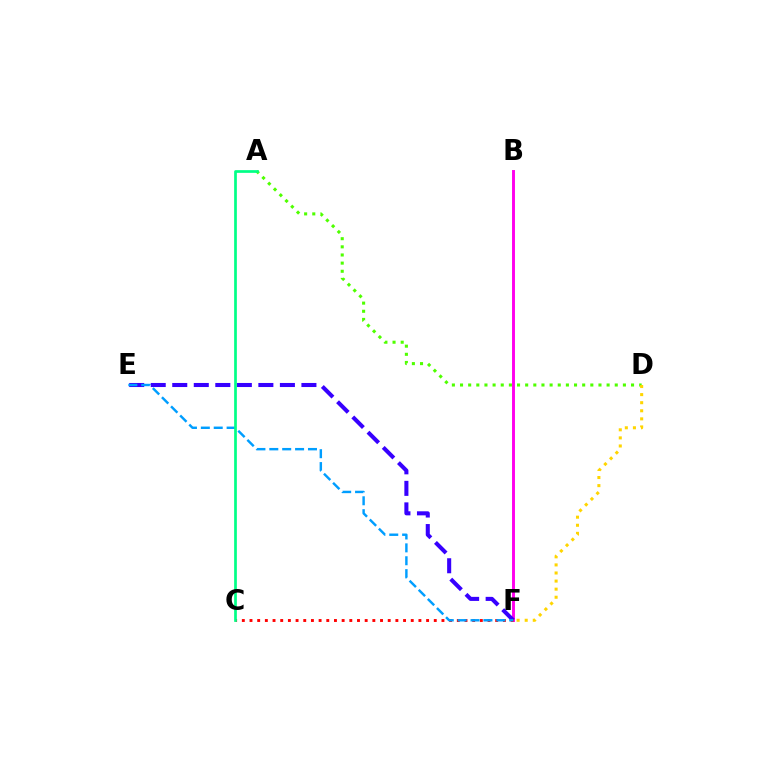{('B', 'F'): [{'color': '#ff00ed', 'line_style': 'solid', 'thickness': 2.1}], ('E', 'F'): [{'color': '#3700ff', 'line_style': 'dashed', 'thickness': 2.92}, {'color': '#009eff', 'line_style': 'dashed', 'thickness': 1.75}], ('A', 'D'): [{'color': '#4fff00', 'line_style': 'dotted', 'thickness': 2.21}], ('C', 'F'): [{'color': '#ff0000', 'line_style': 'dotted', 'thickness': 2.09}], ('D', 'F'): [{'color': '#ffd500', 'line_style': 'dotted', 'thickness': 2.2}], ('A', 'C'): [{'color': '#00ff86', 'line_style': 'solid', 'thickness': 1.95}]}